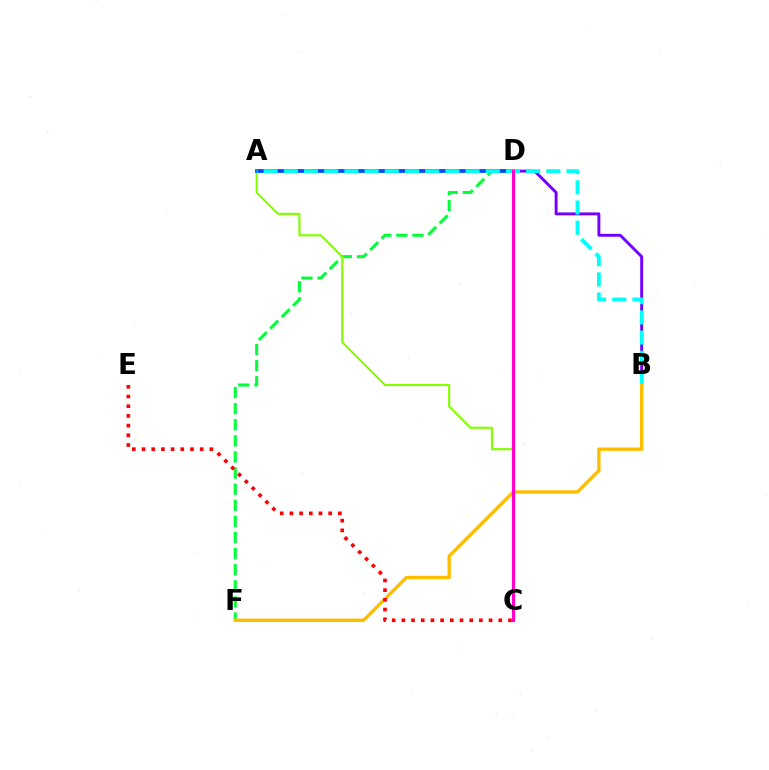{('D', 'F'): [{'color': '#00ff39', 'line_style': 'dashed', 'thickness': 2.19}], ('A', 'C'): [{'color': '#84ff00', 'line_style': 'solid', 'thickness': 1.56}], ('A', 'D'): [{'color': '#004bff', 'line_style': 'solid', 'thickness': 2.73}], ('B', 'D'): [{'color': '#7200ff', 'line_style': 'solid', 'thickness': 2.1}], ('A', 'B'): [{'color': '#00fff6', 'line_style': 'dashed', 'thickness': 2.74}], ('B', 'F'): [{'color': '#ffbd00', 'line_style': 'solid', 'thickness': 2.42}], ('C', 'E'): [{'color': '#ff0000', 'line_style': 'dotted', 'thickness': 2.63}], ('C', 'D'): [{'color': '#ff00cf', 'line_style': 'solid', 'thickness': 2.33}]}